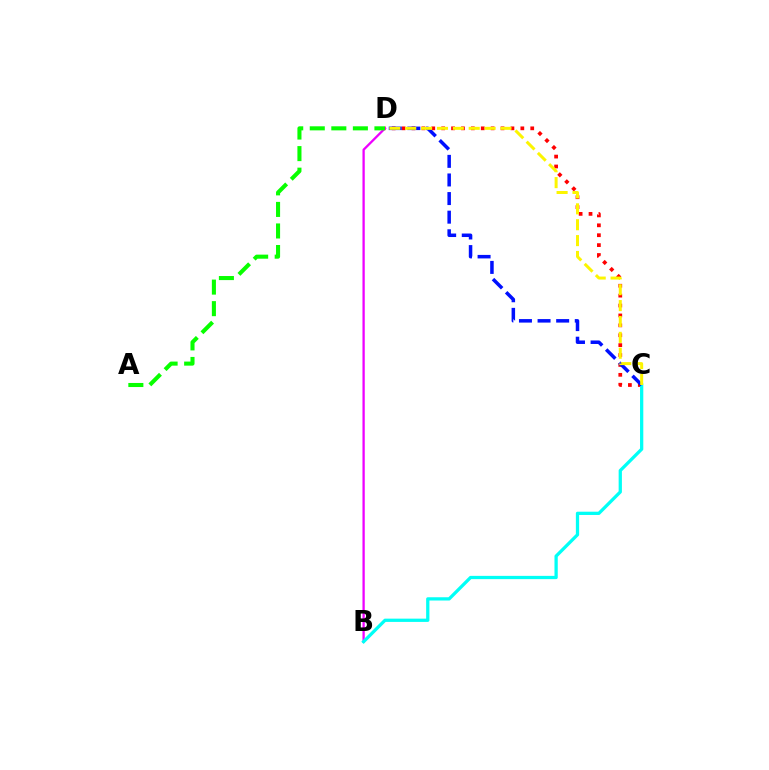{('C', 'D'): [{'color': '#ff0000', 'line_style': 'dotted', 'thickness': 2.69}, {'color': '#0010ff', 'line_style': 'dashed', 'thickness': 2.53}, {'color': '#fcf500', 'line_style': 'dashed', 'thickness': 2.16}], ('B', 'D'): [{'color': '#ee00ff', 'line_style': 'solid', 'thickness': 1.65}], ('A', 'D'): [{'color': '#08ff00', 'line_style': 'dashed', 'thickness': 2.93}], ('B', 'C'): [{'color': '#00fff6', 'line_style': 'solid', 'thickness': 2.35}]}